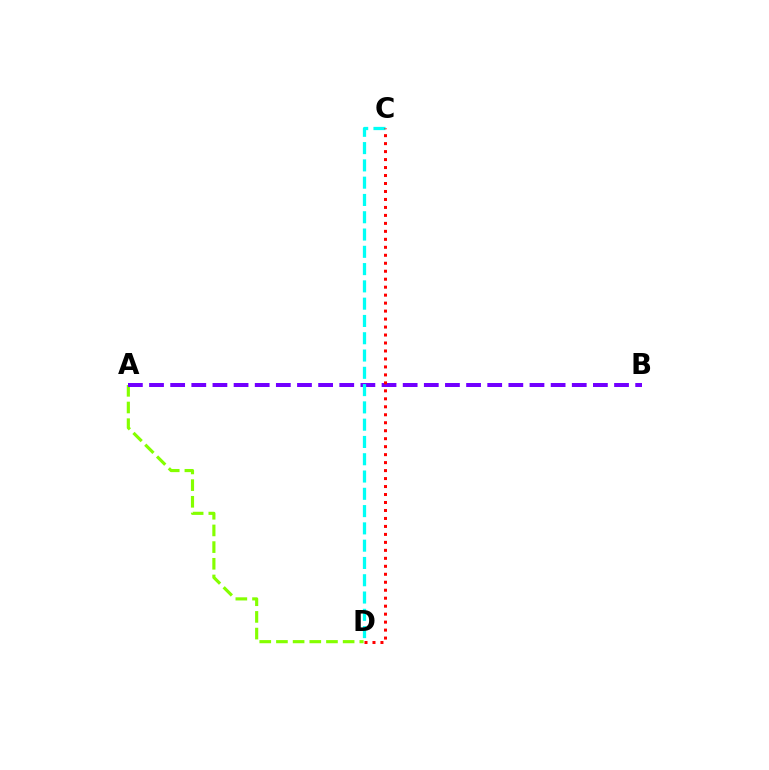{('A', 'D'): [{'color': '#84ff00', 'line_style': 'dashed', 'thickness': 2.27}], ('A', 'B'): [{'color': '#7200ff', 'line_style': 'dashed', 'thickness': 2.87}], ('C', 'D'): [{'color': '#00fff6', 'line_style': 'dashed', 'thickness': 2.35}, {'color': '#ff0000', 'line_style': 'dotted', 'thickness': 2.17}]}